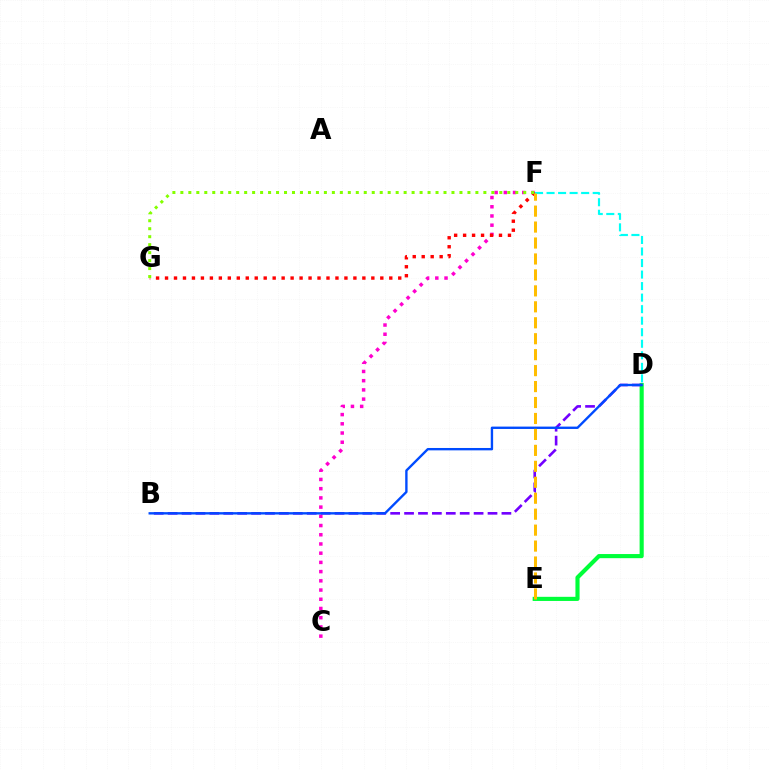{('C', 'F'): [{'color': '#ff00cf', 'line_style': 'dotted', 'thickness': 2.5}], ('D', 'E'): [{'color': '#00ff39', 'line_style': 'solid', 'thickness': 2.97}], ('B', 'D'): [{'color': '#7200ff', 'line_style': 'dashed', 'thickness': 1.89}, {'color': '#004bff', 'line_style': 'solid', 'thickness': 1.71}], ('F', 'G'): [{'color': '#ff0000', 'line_style': 'dotted', 'thickness': 2.44}, {'color': '#84ff00', 'line_style': 'dotted', 'thickness': 2.17}], ('D', 'F'): [{'color': '#00fff6', 'line_style': 'dashed', 'thickness': 1.57}], ('E', 'F'): [{'color': '#ffbd00', 'line_style': 'dashed', 'thickness': 2.17}]}